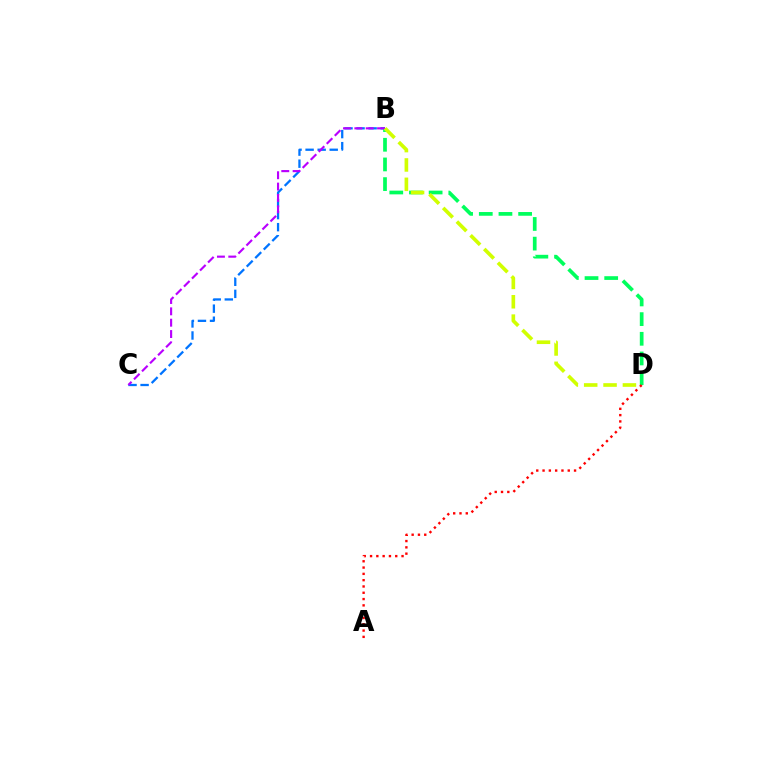{('B', 'C'): [{'color': '#0074ff', 'line_style': 'dashed', 'thickness': 1.64}, {'color': '#b900ff', 'line_style': 'dashed', 'thickness': 1.54}], ('B', 'D'): [{'color': '#00ff5c', 'line_style': 'dashed', 'thickness': 2.67}, {'color': '#d1ff00', 'line_style': 'dashed', 'thickness': 2.63}], ('A', 'D'): [{'color': '#ff0000', 'line_style': 'dotted', 'thickness': 1.71}]}